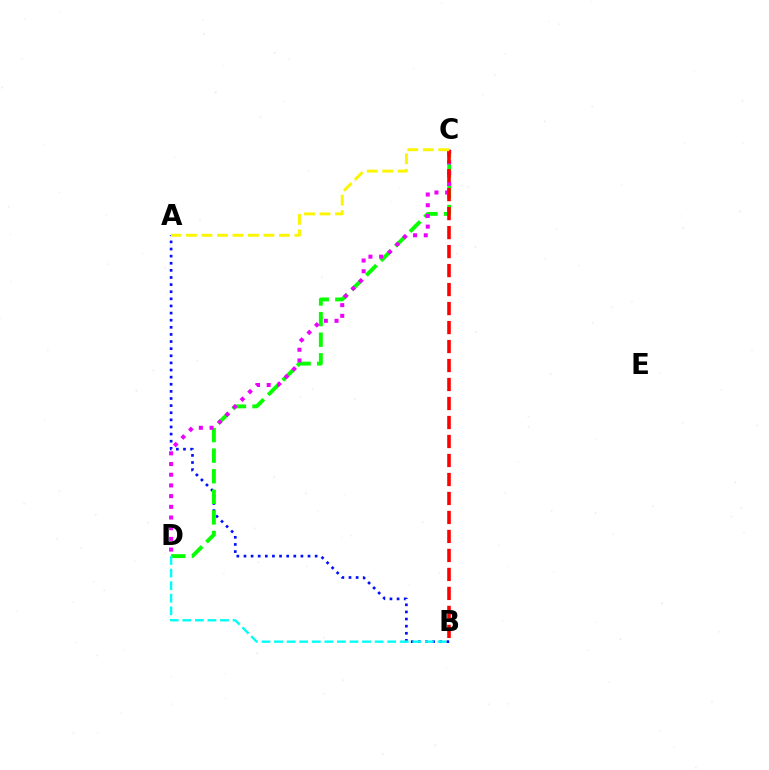{('A', 'B'): [{'color': '#0010ff', 'line_style': 'dotted', 'thickness': 1.93}], ('C', 'D'): [{'color': '#08ff00', 'line_style': 'dashed', 'thickness': 2.8}, {'color': '#ee00ff', 'line_style': 'dotted', 'thickness': 2.91}], ('B', 'D'): [{'color': '#00fff6', 'line_style': 'dashed', 'thickness': 1.71}], ('B', 'C'): [{'color': '#ff0000', 'line_style': 'dashed', 'thickness': 2.58}], ('A', 'C'): [{'color': '#fcf500', 'line_style': 'dashed', 'thickness': 2.1}]}